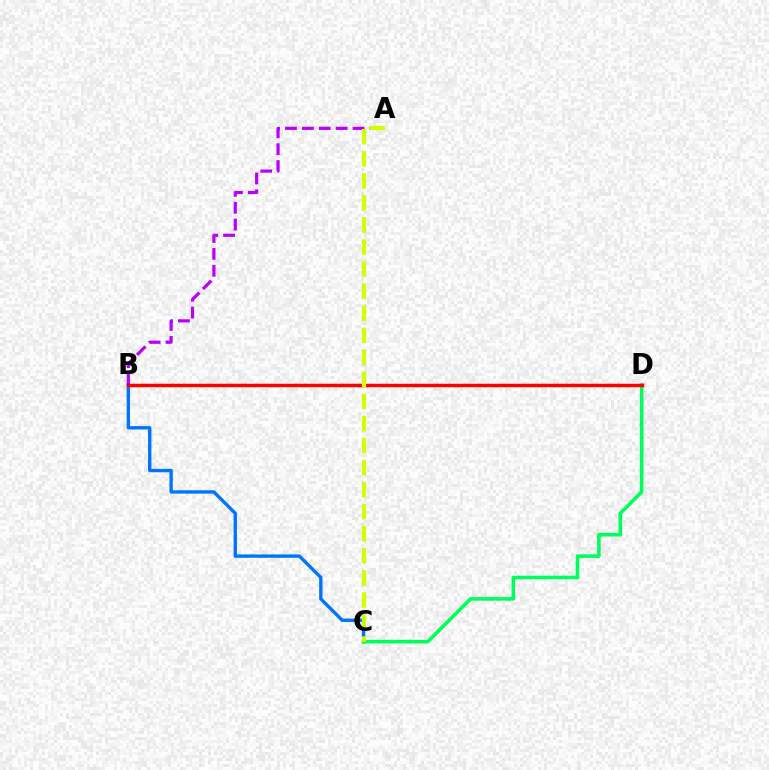{('B', 'C'): [{'color': '#0074ff', 'line_style': 'solid', 'thickness': 2.42}], ('A', 'B'): [{'color': '#b900ff', 'line_style': 'dashed', 'thickness': 2.29}], ('C', 'D'): [{'color': '#00ff5c', 'line_style': 'solid', 'thickness': 2.58}], ('B', 'D'): [{'color': '#ff0000', 'line_style': 'solid', 'thickness': 2.51}], ('A', 'C'): [{'color': '#d1ff00', 'line_style': 'dashed', 'thickness': 3.0}]}